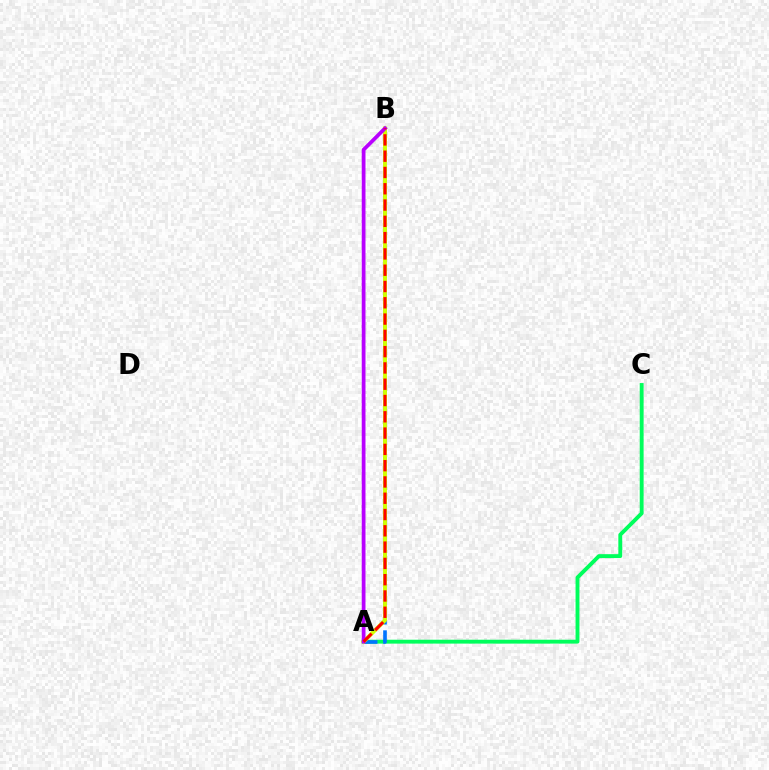{('A', 'C'): [{'color': '#00ff5c', 'line_style': 'solid', 'thickness': 2.79}], ('A', 'B'): [{'color': '#0074ff', 'line_style': 'dashed', 'thickness': 2.61}, {'color': '#d1ff00', 'line_style': 'solid', 'thickness': 2.81}, {'color': '#b900ff', 'line_style': 'solid', 'thickness': 2.7}, {'color': '#ff0000', 'line_style': 'dashed', 'thickness': 2.21}]}